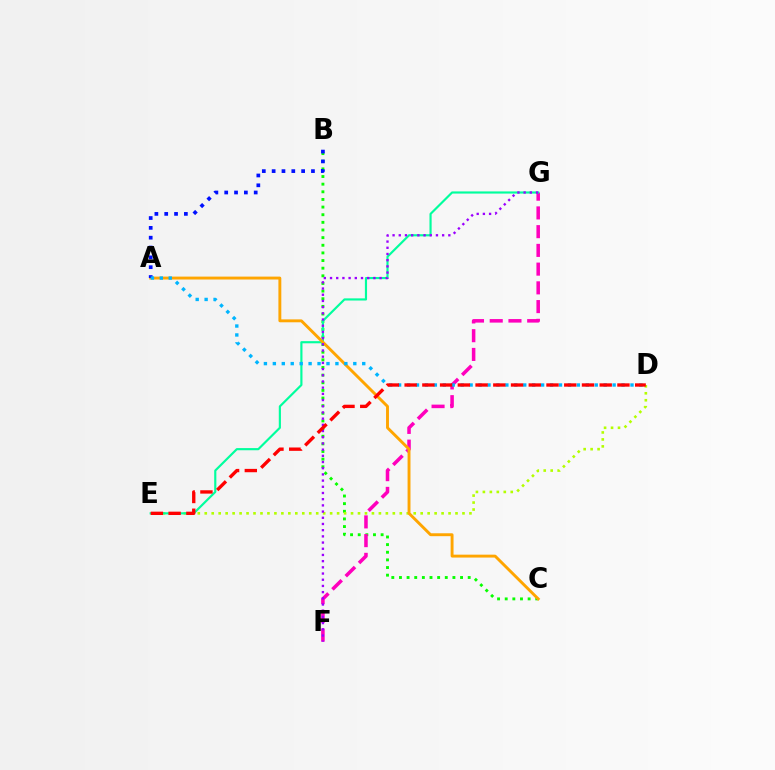{('B', 'C'): [{'color': '#08ff00', 'line_style': 'dotted', 'thickness': 2.08}], ('D', 'E'): [{'color': '#b3ff00', 'line_style': 'dotted', 'thickness': 1.89}, {'color': '#ff0000', 'line_style': 'dashed', 'thickness': 2.41}], ('F', 'G'): [{'color': '#ff00bd', 'line_style': 'dashed', 'thickness': 2.55}, {'color': '#9b00ff', 'line_style': 'dotted', 'thickness': 1.68}], ('E', 'G'): [{'color': '#00ff9d', 'line_style': 'solid', 'thickness': 1.55}], ('A', 'C'): [{'color': '#ffa500', 'line_style': 'solid', 'thickness': 2.09}], ('A', 'B'): [{'color': '#0010ff', 'line_style': 'dotted', 'thickness': 2.67}], ('A', 'D'): [{'color': '#00b5ff', 'line_style': 'dotted', 'thickness': 2.43}]}